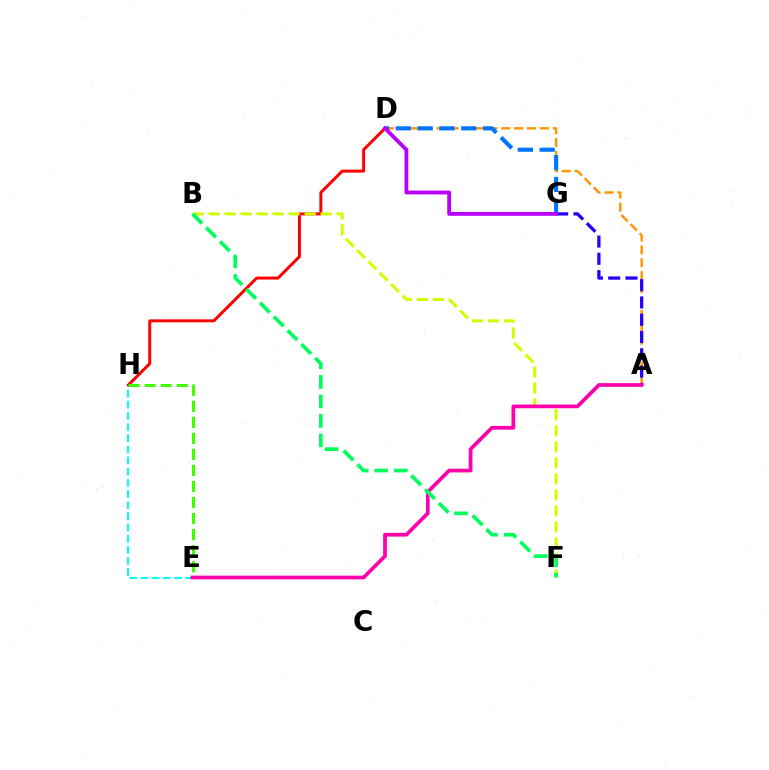{('E', 'H'): [{'color': '#00fff6', 'line_style': 'dashed', 'thickness': 1.52}, {'color': '#3dff00', 'line_style': 'dashed', 'thickness': 2.18}], ('A', 'D'): [{'color': '#ff9400', 'line_style': 'dashed', 'thickness': 1.75}], ('D', 'H'): [{'color': '#ff0000', 'line_style': 'solid', 'thickness': 2.14}], ('B', 'F'): [{'color': '#d1ff00', 'line_style': 'dashed', 'thickness': 2.17}, {'color': '#00ff5c', 'line_style': 'dashed', 'thickness': 2.65}], ('A', 'G'): [{'color': '#2500ff', 'line_style': 'dashed', 'thickness': 2.35}], ('A', 'E'): [{'color': '#ff00ac', 'line_style': 'solid', 'thickness': 2.68}], ('D', 'G'): [{'color': '#0074ff', 'line_style': 'dashed', 'thickness': 2.96}, {'color': '#b900ff', 'line_style': 'solid', 'thickness': 2.76}]}